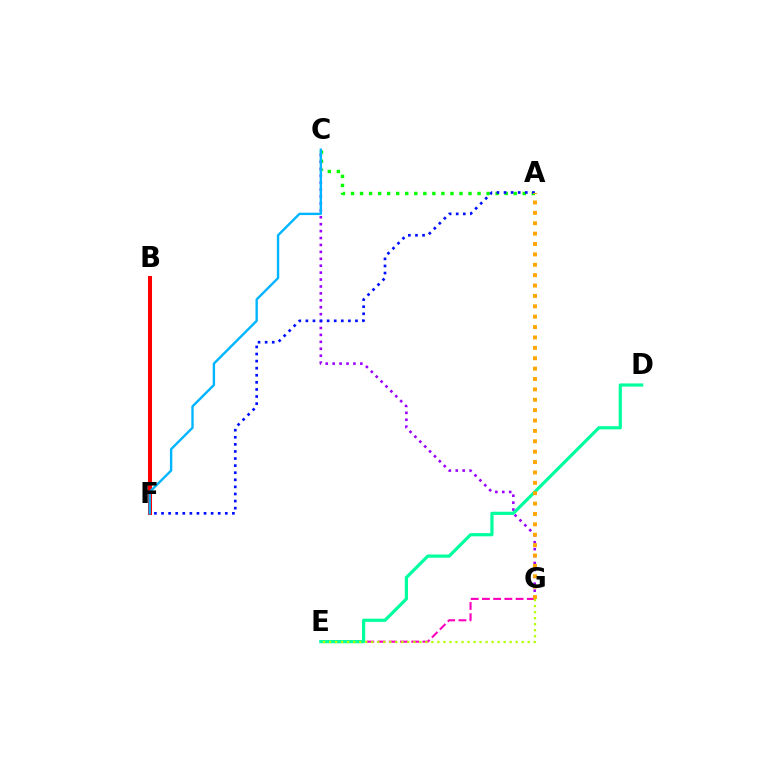{('B', 'F'): [{'color': '#ff0000', 'line_style': 'solid', 'thickness': 2.91}], ('A', 'C'): [{'color': '#08ff00', 'line_style': 'dotted', 'thickness': 2.46}], ('C', 'G'): [{'color': '#9b00ff', 'line_style': 'dotted', 'thickness': 1.88}], ('E', 'G'): [{'color': '#ff00bd', 'line_style': 'dashed', 'thickness': 1.52}, {'color': '#b3ff00', 'line_style': 'dotted', 'thickness': 1.64}], ('A', 'F'): [{'color': '#0010ff', 'line_style': 'dotted', 'thickness': 1.93}], ('D', 'E'): [{'color': '#00ff9d', 'line_style': 'solid', 'thickness': 2.3}], ('C', 'F'): [{'color': '#00b5ff', 'line_style': 'solid', 'thickness': 1.72}], ('A', 'G'): [{'color': '#ffa500', 'line_style': 'dotted', 'thickness': 2.82}]}